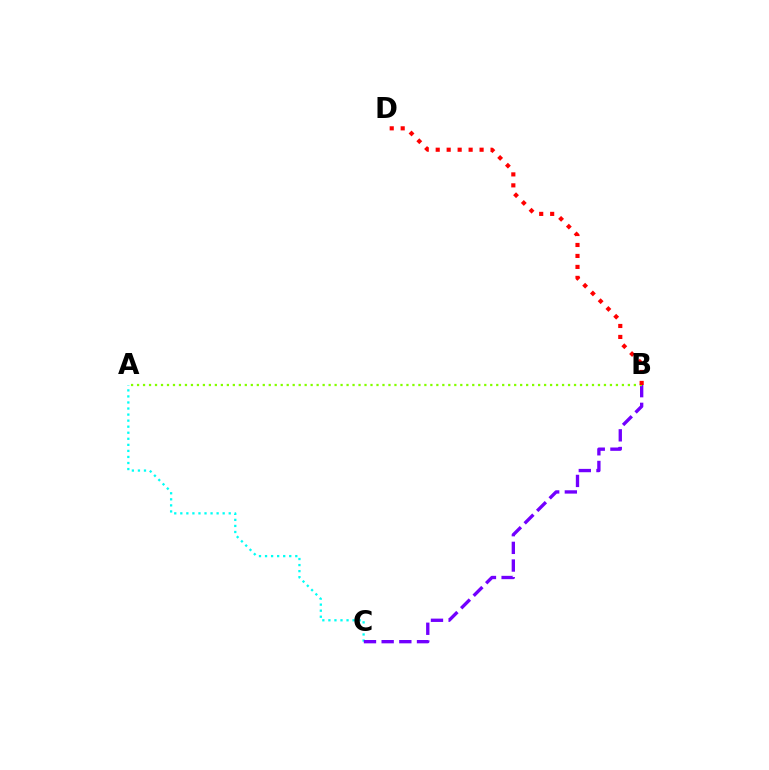{('A', 'C'): [{'color': '#00fff6', 'line_style': 'dotted', 'thickness': 1.64}], ('B', 'C'): [{'color': '#7200ff', 'line_style': 'dashed', 'thickness': 2.4}], ('A', 'B'): [{'color': '#84ff00', 'line_style': 'dotted', 'thickness': 1.63}], ('B', 'D'): [{'color': '#ff0000', 'line_style': 'dotted', 'thickness': 2.98}]}